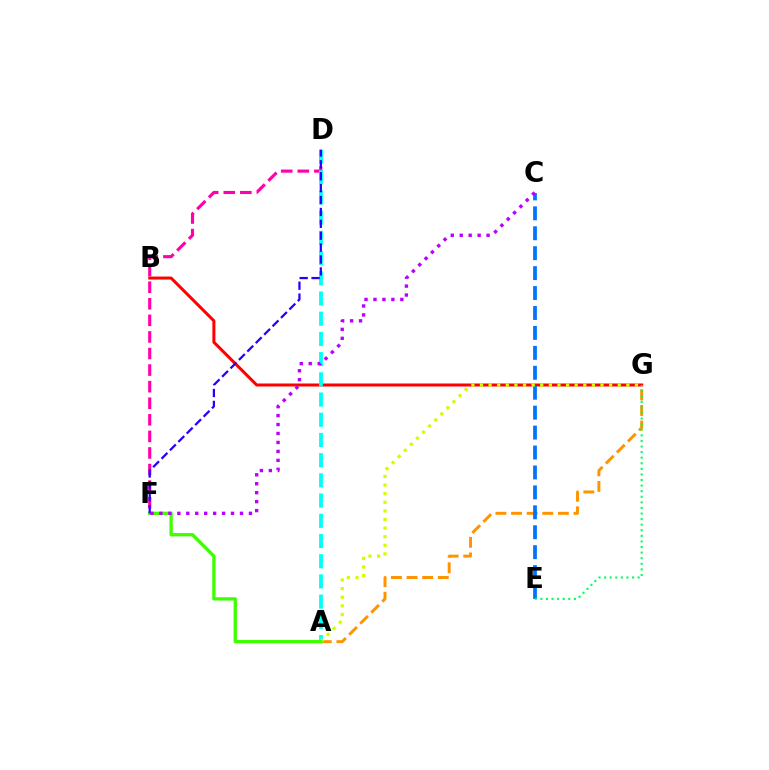{('A', 'G'): [{'color': '#ff9400', 'line_style': 'dashed', 'thickness': 2.12}, {'color': '#d1ff00', 'line_style': 'dotted', 'thickness': 2.34}], ('D', 'F'): [{'color': '#ff00ac', 'line_style': 'dashed', 'thickness': 2.25}, {'color': '#2500ff', 'line_style': 'dashed', 'thickness': 1.62}], ('B', 'G'): [{'color': '#ff0000', 'line_style': 'solid', 'thickness': 2.17}], ('C', 'E'): [{'color': '#0074ff', 'line_style': 'dashed', 'thickness': 2.71}], ('A', 'D'): [{'color': '#00fff6', 'line_style': 'dashed', 'thickness': 2.75}], ('A', 'F'): [{'color': '#3dff00', 'line_style': 'solid', 'thickness': 2.37}], ('C', 'F'): [{'color': '#b900ff', 'line_style': 'dotted', 'thickness': 2.43}], ('E', 'G'): [{'color': '#00ff5c', 'line_style': 'dotted', 'thickness': 1.52}]}